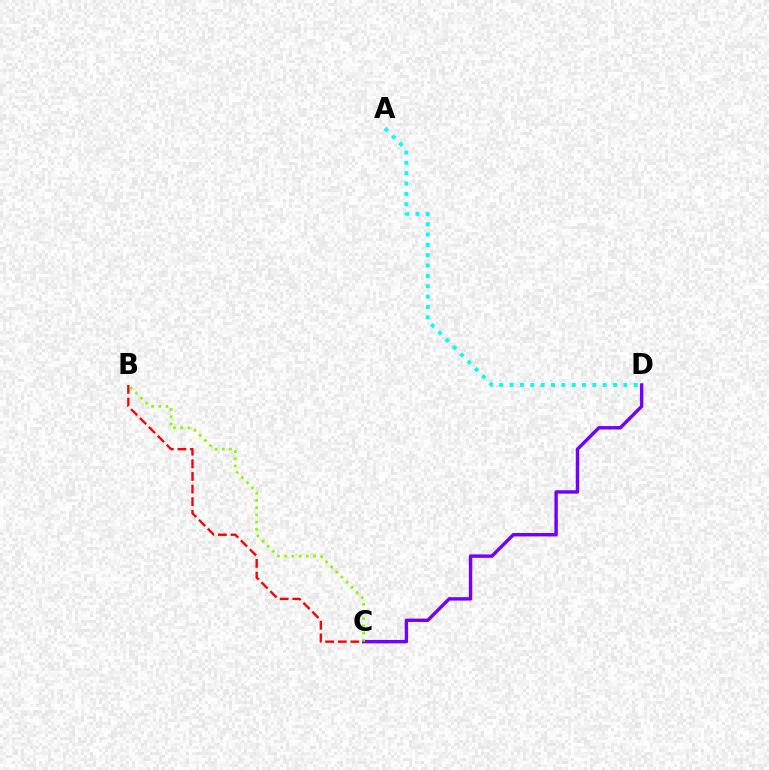{('C', 'D'): [{'color': '#7200ff', 'line_style': 'solid', 'thickness': 2.46}], ('B', 'C'): [{'color': '#84ff00', 'line_style': 'dotted', 'thickness': 1.96}, {'color': '#ff0000', 'line_style': 'dashed', 'thickness': 1.71}], ('A', 'D'): [{'color': '#00fff6', 'line_style': 'dotted', 'thickness': 2.81}]}